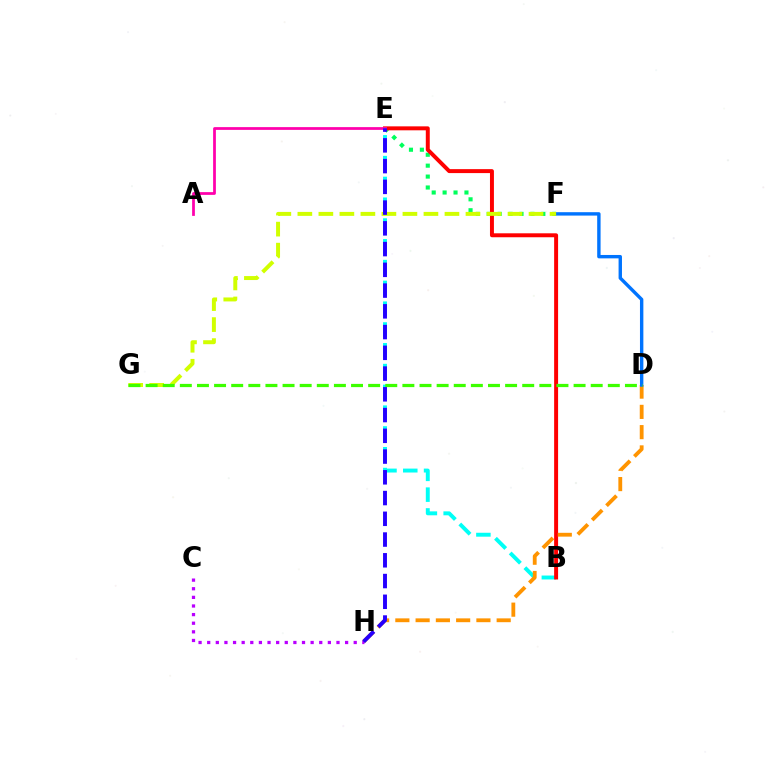{('B', 'E'): [{'color': '#00fff6', 'line_style': 'dashed', 'thickness': 2.82}, {'color': '#ff0000', 'line_style': 'solid', 'thickness': 2.85}], ('E', 'F'): [{'color': '#00ff5c', 'line_style': 'dotted', 'thickness': 2.97}], ('A', 'E'): [{'color': '#ff00ac', 'line_style': 'solid', 'thickness': 1.99}], ('D', 'H'): [{'color': '#ff9400', 'line_style': 'dashed', 'thickness': 2.75}], ('C', 'H'): [{'color': '#b900ff', 'line_style': 'dotted', 'thickness': 2.34}], ('D', 'F'): [{'color': '#0074ff', 'line_style': 'solid', 'thickness': 2.44}], ('F', 'G'): [{'color': '#d1ff00', 'line_style': 'dashed', 'thickness': 2.85}], ('D', 'G'): [{'color': '#3dff00', 'line_style': 'dashed', 'thickness': 2.33}], ('E', 'H'): [{'color': '#2500ff', 'line_style': 'dashed', 'thickness': 2.82}]}